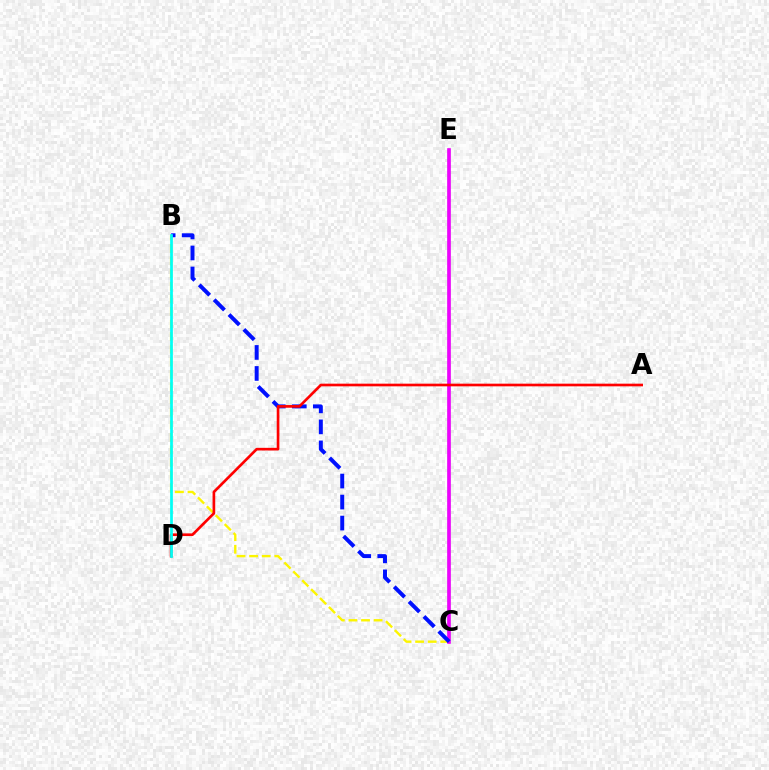{('C', 'E'): [{'color': '#08ff00', 'line_style': 'solid', 'thickness': 1.62}, {'color': '#ee00ff', 'line_style': 'solid', 'thickness': 2.63}], ('B', 'C'): [{'color': '#fcf500', 'line_style': 'dashed', 'thickness': 1.71}, {'color': '#0010ff', 'line_style': 'dashed', 'thickness': 2.85}], ('A', 'D'): [{'color': '#ff0000', 'line_style': 'solid', 'thickness': 1.92}], ('B', 'D'): [{'color': '#00fff6', 'line_style': 'solid', 'thickness': 1.96}]}